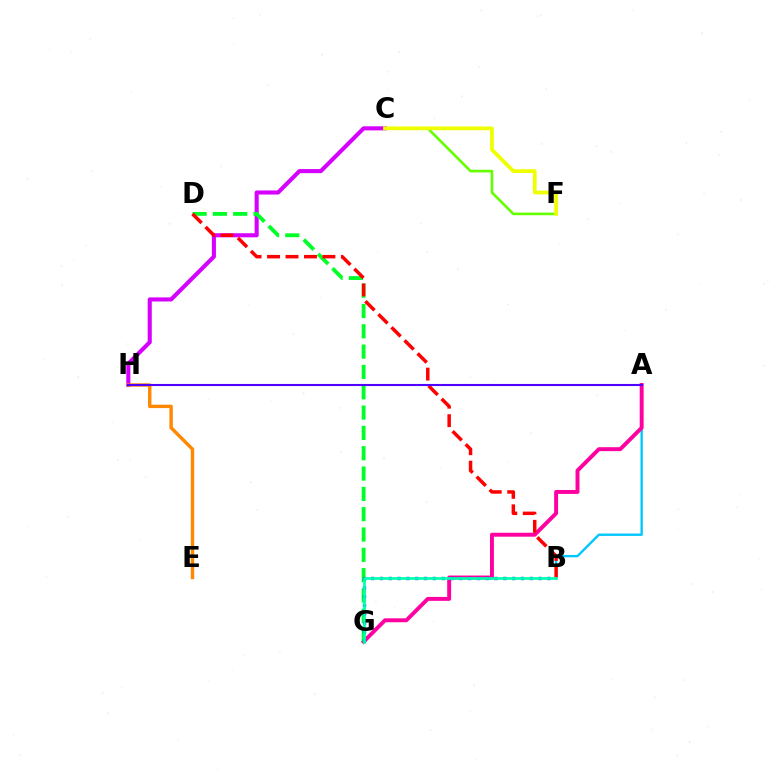{('A', 'B'): [{'color': '#00c7ff', 'line_style': 'solid', 'thickness': 1.7}], ('C', 'H'): [{'color': '#d600ff', 'line_style': 'solid', 'thickness': 2.94}], ('A', 'G'): [{'color': '#ff00a0', 'line_style': 'solid', 'thickness': 2.83}], ('D', 'G'): [{'color': '#00ff27', 'line_style': 'dashed', 'thickness': 2.76}], ('C', 'F'): [{'color': '#66ff00', 'line_style': 'solid', 'thickness': 1.91}, {'color': '#eeff00', 'line_style': 'solid', 'thickness': 2.71}], ('E', 'H'): [{'color': '#ff8800', 'line_style': 'solid', 'thickness': 2.44}], ('B', 'G'): [{'color': '#003fff', 'line_style': 'dotted', 'thickness': 2.39}, {'color': '#00ffaf', 'line_style': 'solid', 'thickness': 1.94}], ('B', 'D'): [{'color': '#ff0000', 'line_style': 'dashed', 'thickness': 2.51}], ('A', 'H'): [{'color': '#4f00ff', 'line_style': 'solid', 'thickness': 1.52}]}